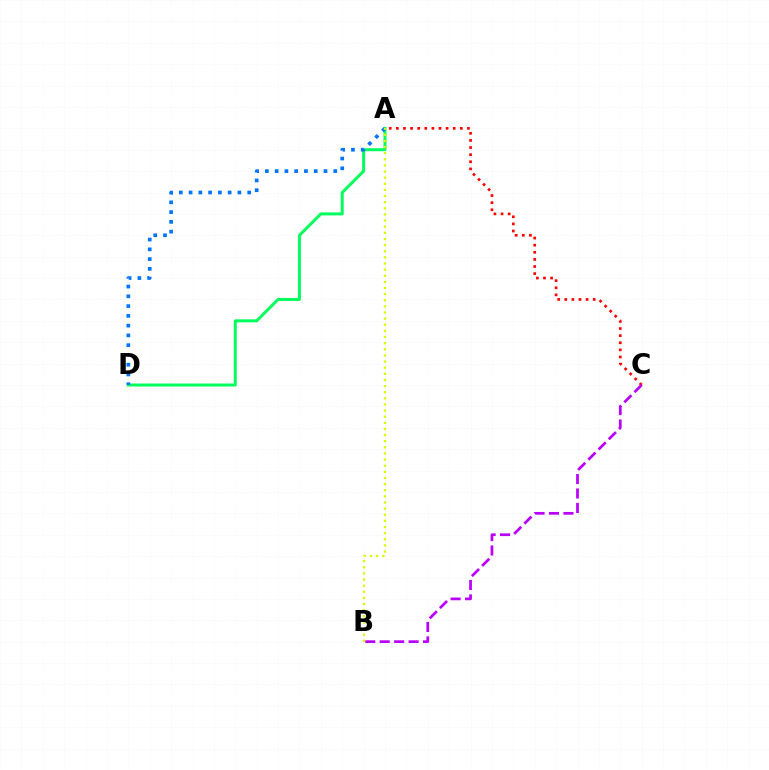{('A', 'D'): [{'color': '#00ff5c', 'line_style': 'solid', 'thickness': 2.15}, {'color': '#0074ff', 'line_style': 'dotted', 'thickness': 2.65}], ('A', 'C'): [{'color': '#ff0000', 'line_style': 'dotted', 'thickness': 1.93}], ('B', 'C'): [{'color': '#b900ff', 'line_style': 'dashed', 'thickness': 1.96}], ('A', 'B'): [{'color': '#d1ff00', 'line_style': 'dotted', 'thickness': 1.67}]}